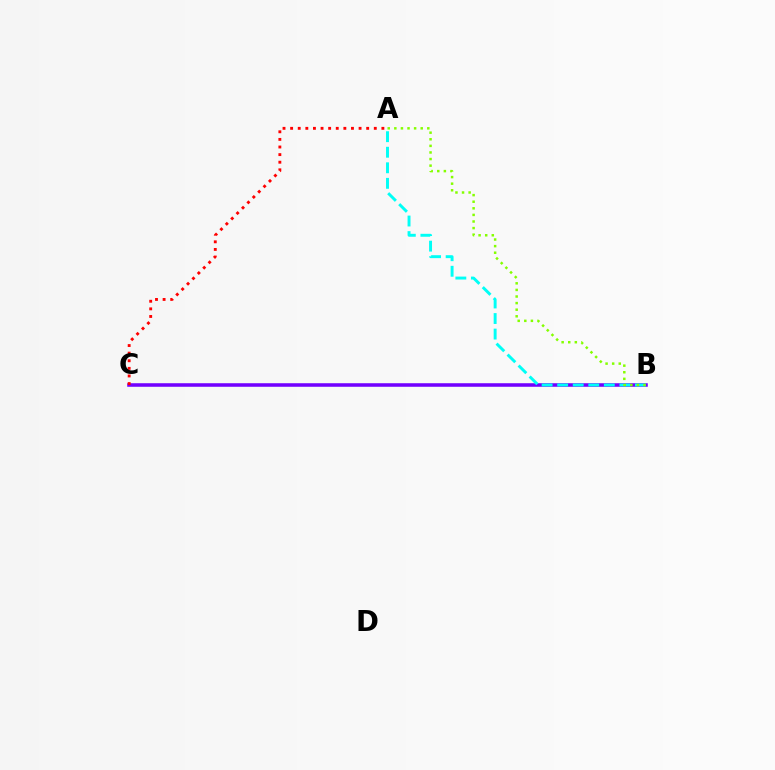{('B', 'C'): [{'color': '#7200ff', 'line_style': 'solid', 'thickness': 2.55}], ('A', 'C'): [{'color': '#ff0000', 'line_style': 'dotted', 'thickness': 2.07}], ('A', 'B'): [{'color': '#00fff6', 'line_style': 'dashed', 'thickness': 2.11}, {'color': '#84ff00', 'line_style': 'dotted', 'thickness': 1.79}]}